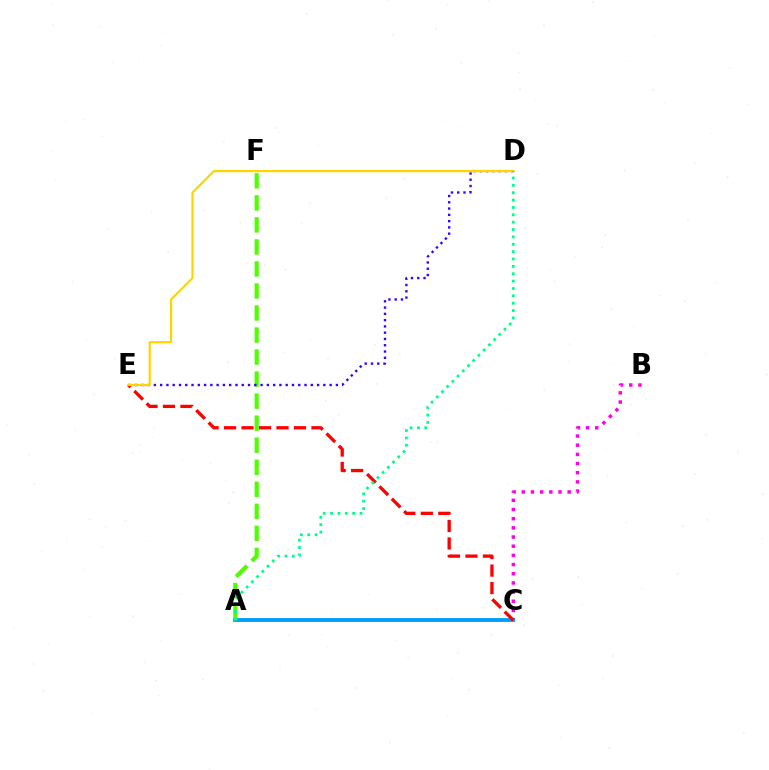{('B', 'C'): [{'color': '#ff00ed', 'line_style': 'dotted', 'thickness': 2.49}], ('A', 'C'): [{'color': '#009eff', 'line_style': 'solid', 'thickness': 2.79}], ('A', 'F'): [{'color': '#4fff00', 'line_style': 'dashed', 'thickness': 2.99}], ('D', 'E'): [{'color': '#3700ff', 'line_style': 'dotted', 'thickness': 1.71}, {'color': '#ffd500', 'line_style': 'solid', 'thickness': 1.59}], ('C', 'E'): [{'color': '#ff0000', 'line_style': 'dashed', 'thickness': 2.37}], ('A', 'D'): [{'color': '#00ff86', 'line_style': 'dotted', 'thickness': 2.0}]}